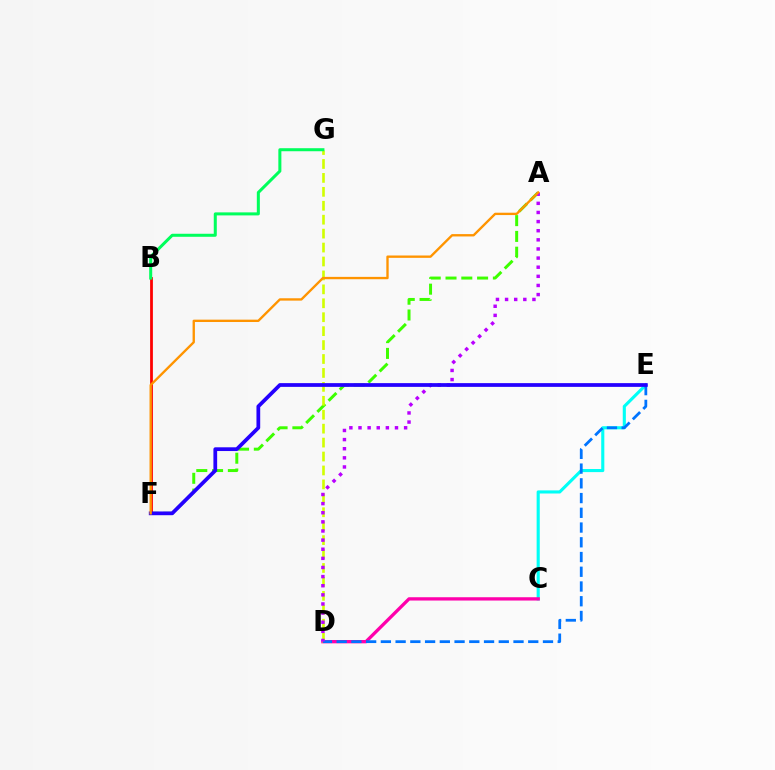{('A', 'F'): [{'color': '#3dff00', 'line_style': 'dashed', 'thickness': 2.14}, {'color': '#ff9400', 'line_style': 'solid', 'thickness': 1.69}], ('C', 'E'): [{'color': '#00fff6', 'line_style': 'solid', 'thickness': 2.24}], ('C', 'D'): [{'color': '#ff00ac', 'line_style': 'solid', 'thickness': 2.38}], ('D', 'G'): [{'color': '#d1ff00', 'line_style': 'dashed', 'thickness': 1.89}], ('B', 'F'): [{'color': '#ff0000', 'line_style': 'solid', 'thickness': 2.0}], ('B', 'G'): [{'color': '#00ff5c', 'line_style': 'solid', 'thickness': 2.18}], ('D', 'E'): [{'color': '#0074ff', 'line_style': 'dashed', 'thickness': 2.0}], ('A', 'D'): [{'color': '#b900ff', 'line_style': 'dotted', 'thickness': 2.48}], ('E', 'F'): [{'color': '#2500ff', 'line_style': 'solid', 'thickness': 2.69}]}